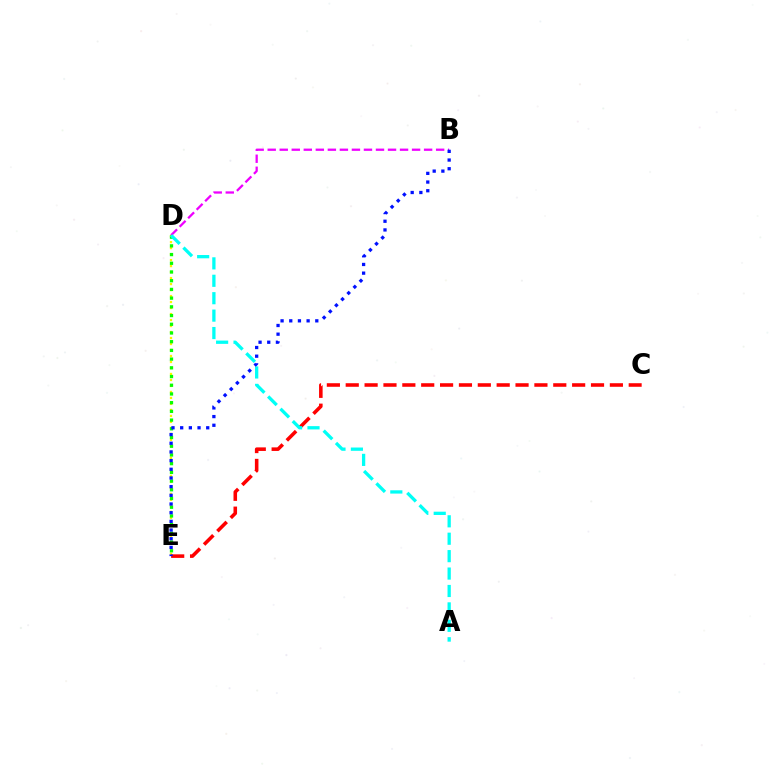{('B', 'D'): [{'color': '#ee00ff', 'line_style': 'dashed', 'thickness': 1.63}], ('D', 'E'): [{'color': '#fcf500', 'line_style': 'dotted', 'thickness': 1.63}, {'color': '#08ff00', 'line_style': 'dotted', 'thickness': 2.37}], ('C', 'E'): [{'color': '#ff0000', 'line_style': 'dashed', 'thickness': 2.56}], ('A', 'D'): [{'color': '#00fff6', 'line_style': 'dashed', 'thickness': 2.37}], ('B', 'E'): [{'color': '#0010ff', 'line_style': 'dotted', 'thickness': 2.36}]}